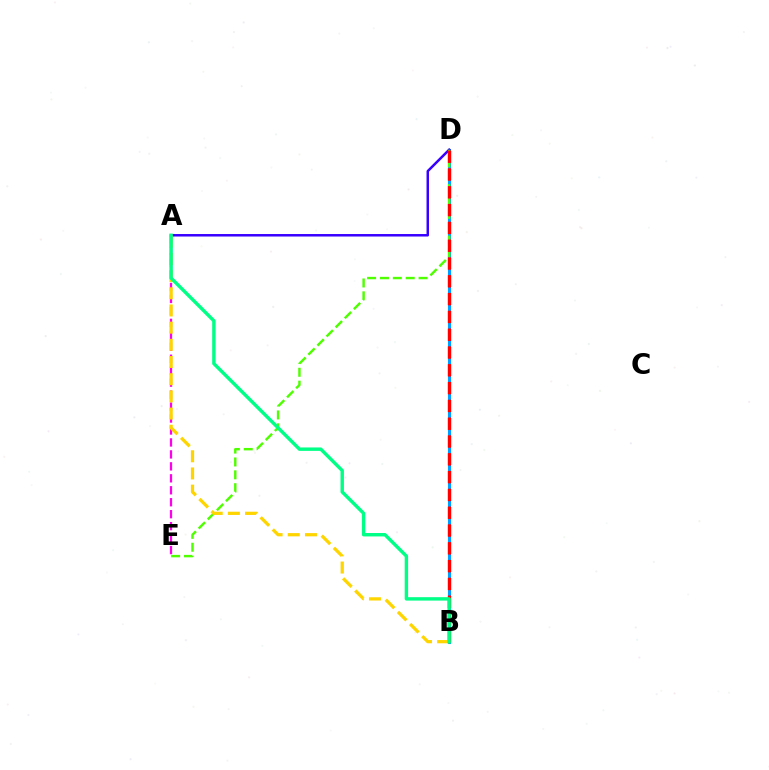{('A', 'E'): [{'color': '#ff00ed', 'line_style': 'dashed', 'thickness': 1.62}], ('B', 'D'): [{'color': '#009eff', 'line_style': 'solid', 'thickness': 2.2}, {'color': '#ff0000', 'line_style': 'dashed', 'thickness': 2.42}], ('A', 'D'): [{'color': '#3700ff', 'line_style': 'solid', 'thickness': 1.8}], ('D', 'E'): [{'color': '#4fff00', 'line_style': 'dashed', 'thickness': 1.75}], ('A', 'B'): [{'color': '#ffd500', 'line_style': 'dashed', 'thickness': 2.33}, {'color': '#00ff86', 'line_style': 'solid', 'thickness': 2.45}]}